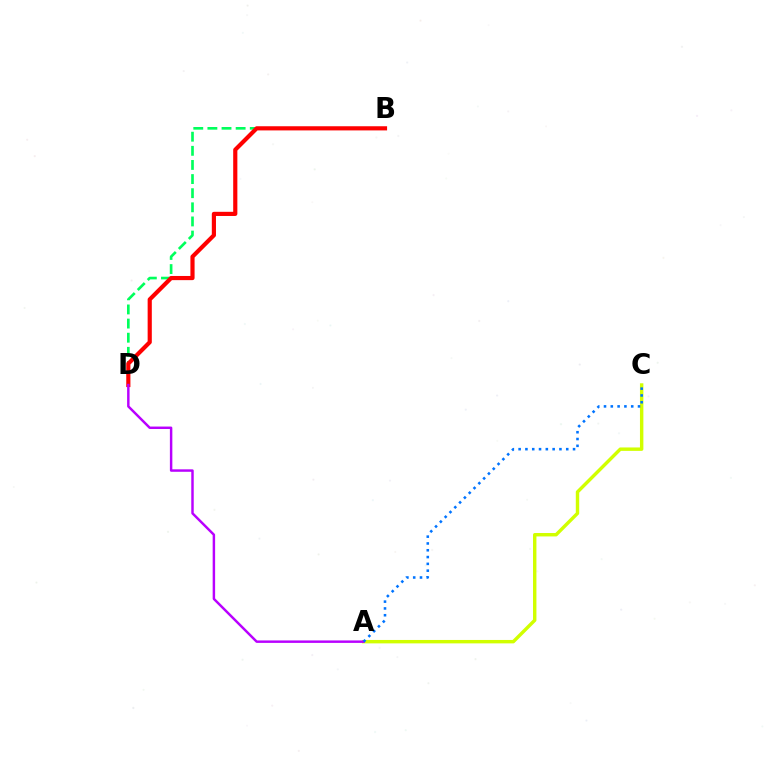{('B', 'D'): [{'color': '#00ff5c', 'line_style': 'dashed', 'thickness': 1.92}, {'color': '#ff0000', 'line_style': 'solid', 'thickness': 3.0}], ('A', 'C'): [{'color': '#d1ff00', 'line_style': 'solid', 'thickness': 2.46}, {'color': '#0074ff', 'line_style': 'dotted', 'thickness': 1.85}], ('A', 'D'): [{'color': '#b900ff', 'line_style': 'solid', 'thickness': 1.77}]}